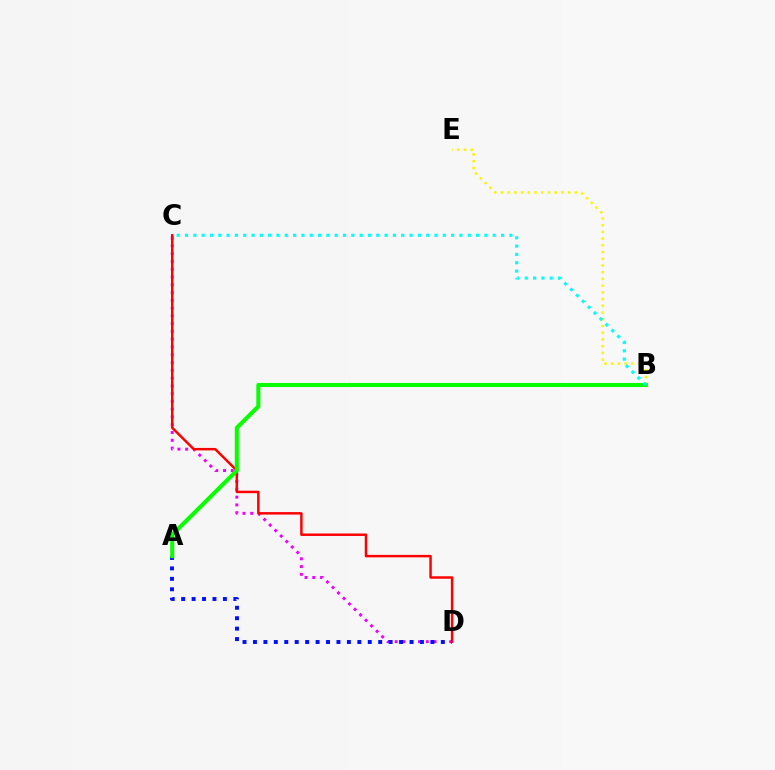{('B', 'E'): [{'color': '#fcf500', 'line_style': 'dotted', 'thickness': 1.83}], ('C', 'D'): [{'color': '#ee00ff', 'line_style': 'dotted', 'thickness': 2.11}, {'color': '#ff0000', 'line_style': 'solid', 'thickness': 1.78}], ('A', 'D'): [{'color': '#0010ff', 'line_style': 'dotted', 'thickness': 2.84}], ('A', 'B'): [{'color': '#08ff00', 'line_style': 'solid', 'thickness': 2.91}], ('B', 'C'): [{'color': '#00fff6', 'line_style': 'dotted', 'thickness': 2.26}]}